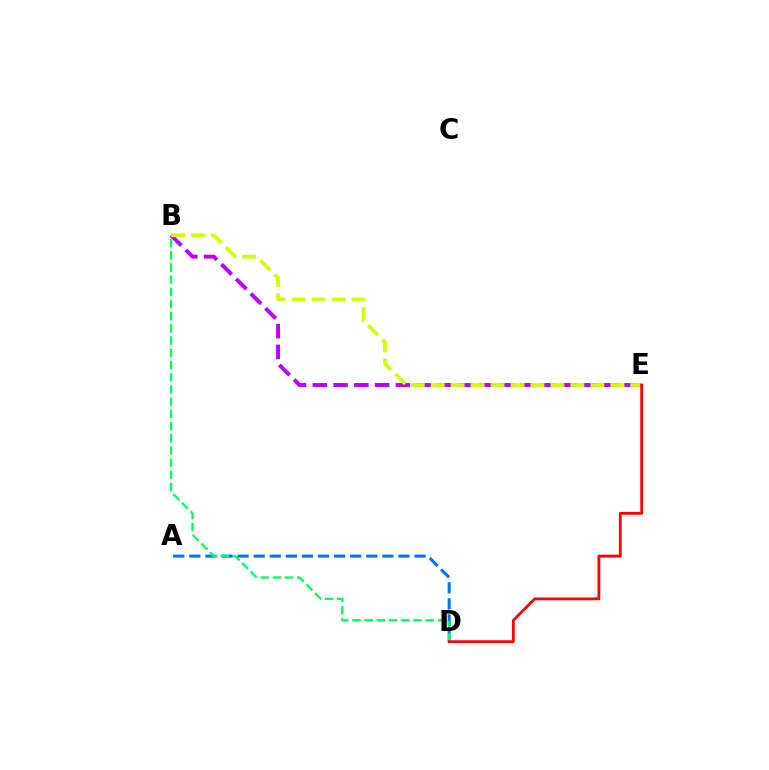{('A', 'D'): [{'color': '#0074ff', 'line_style': 'dashed', 'thickness': 2.19}], ('B', 'E'): [{'color': '#b900ff', 'line_style': 'dashed', 'thickness': 2.82}, {'color': '#d1ff00', 'line_style': 'dashed', 'thickness': 2.71}], ('B', 'D'): [{'color': '#00ff5c', 'line_style': 'dashed', 'thickness': 1.66}], ('D', 'E'): [{'color': '#ff0000', 'line_style': 'solid', 'thickness': 2.02}]}